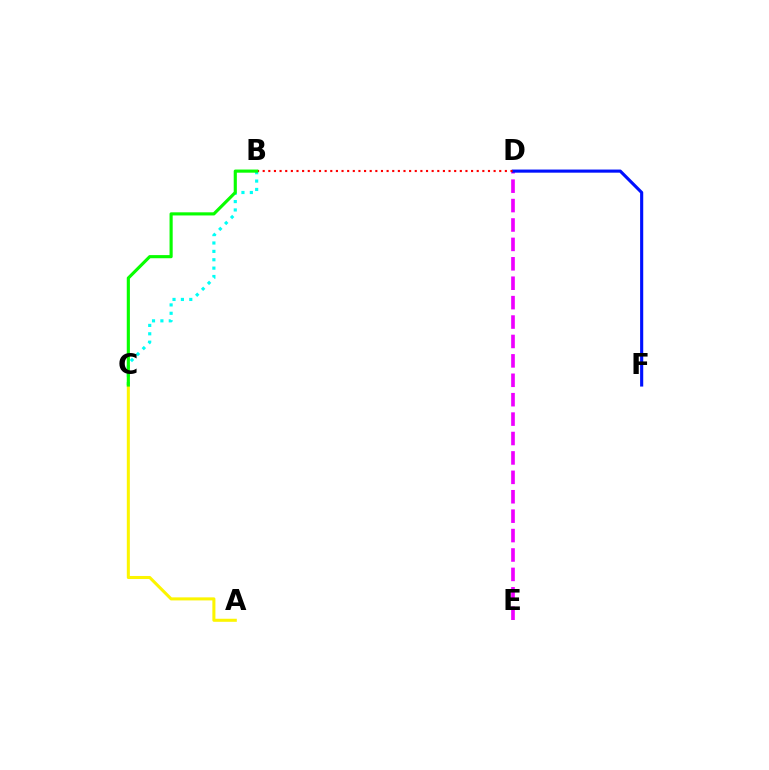{('D', 'E'): [{'color': '#ee00ff', 'line_style': 'dashed', 'thickness': 2.64}], ('D', 'F'): [{'color': '#0010ff', 'line_style': 'solid', 'thickness': 2.25}], ('B', 'C'): [{'color': '#00fff6', 'line_style': 'dotted', 'thickness': 2.28}, {'color': '#08ff00', 'line_style': 'solid', 'thickness': 2.26}], ('B', 'D'): [{'color': '#ff0000', 'line_style': 'dotted', 'thickness': 1.53}], ('A', 'C'): [{'color': '#fcf500', 'line_style': 'solid', 'thickness': 2.19}]}